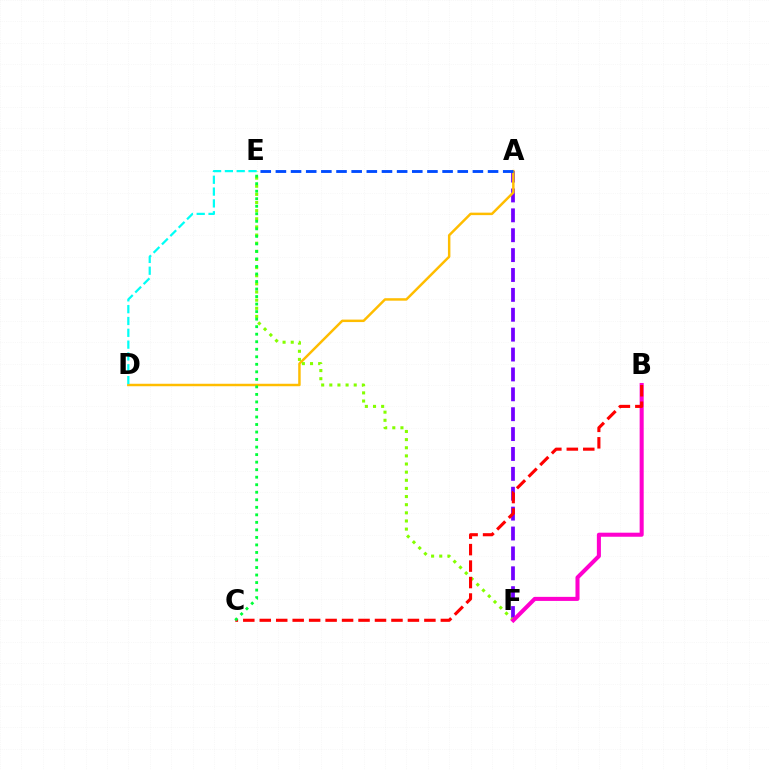{('A', 'F'): [{'color': '#7200ff', 'line_style': 'dashed', 'thickness': 2.7}], ('A', 'D'): [{'color': '#ffbd00', 'line_style': 'solid', 'thickness': 1.78}], ('E', 'F'): [{'color': '#84ff00', 'line_style': 'dotted', 'thickness': 2.21}], ('B', 'F'): [{'color': '#ff00cf', 'line_style': 'solid', 'thickness': 2.92}], ('D', 'E'): [{'color': '#00fff6', 'line_style': 'dashed', 'thickness': 1.61}], ('A', 'E'): [{'color': '#004bff', 'line_style': 'dashed', 'thickness': 2.06}], ('B', 'C'): [{'color': '#ff0000', 'line_style': 'dashed', 'thickness': 2.24}], ('C', 'E'): [{'color': '#00ff39', 'line_style': 'dotted', 'thickness': 2.04}]}